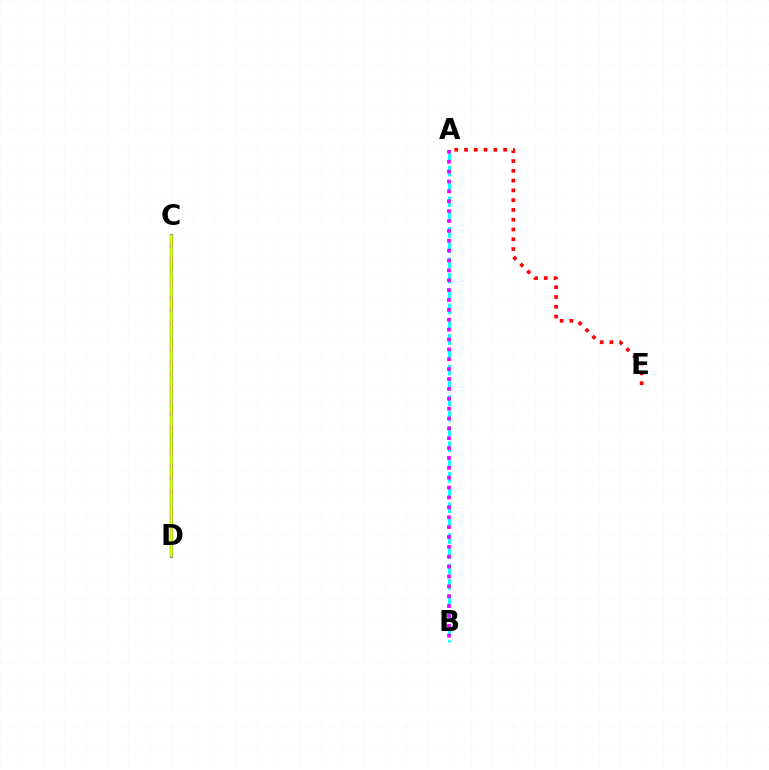{('C', 'D'): [{'color': '#0010ff', 'line_style': 'solid', 'thickness': 2.26}, {'color': '#08ff00', 'line_style': 'dashed', 'thickness': 1.76}, {'color': '#fcf500', 'line_style': 'solid', 'thickness': 1.81}], ('A', 'B'): [{'color': '#00fff6', 'line_style': 'dashed', 'thickness': 2.08}, {'color': '#ee00ff', 'line_style': 'dotted', 'thickness': 2.68}], ('A', 'E'): [{'color': '#ff0000', 'line_style': 'dotted', 'thickness': 2.66}]}